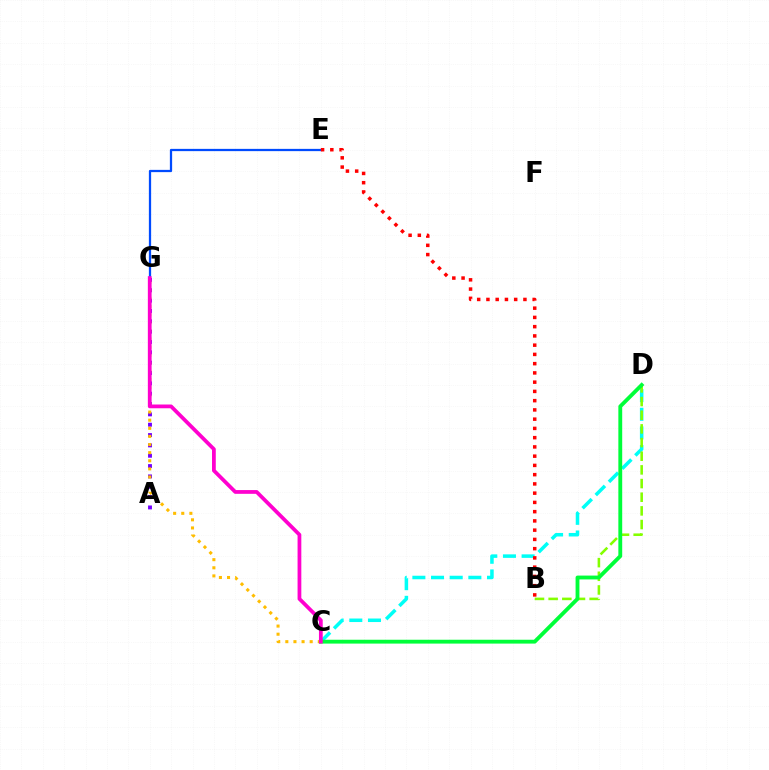{('C', 'D'): [{'color': '#00fff6', 'line_style': 'dashed', 'thickness': 2.54}, {'color': '#00ff39', 'line_style': 'solid', 'thickness': 2.77}], ('E', 'G'): [{'color': '#004bff', 'line_style': 'solid', 'thickness': 1.62}], ('A', 'G'): [{'color': '#7200ff', 'line_style': 'dotted', 'thickness': 2.81}], ('B', 'D'): [{'color': '#84ff00', 'line_style': 'dashed', 'thickness': 1.86}], ('B', 'E'): [{'color': '#ff0000', 'line_style': 'dotted', 'thickness': 2.51}], ('C', 'G'): [{'color': '#ffbd00', 'line_style': 'dotted', 'thickness': 2.21}, {'color': '#ff00cf', 'line_style': 'solid', 'thickness': 2.71}]}